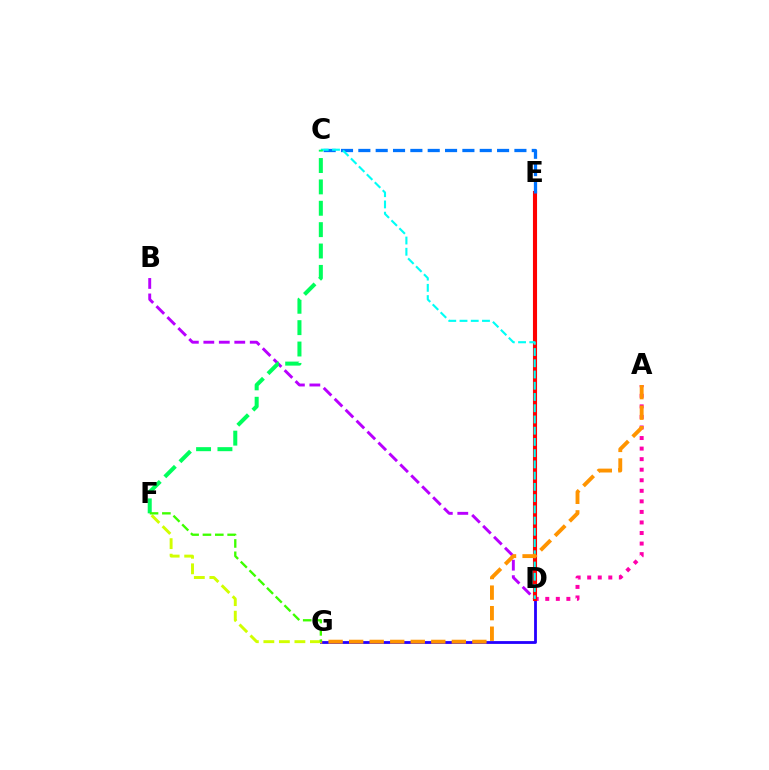{('D', 'G'): [{'color': '#2500ff', 'line_style': 'solid', 'thickness': 2.03}], ('B', 'D'): [{'color': '#b900ff', 'line_style': 'dashed', 'thickness': 2.1}], ('A', 'D'): [{'color': '#ff00ac', 'line_style': 'dotted', 'thickness': 2.87}], ('D', 'E'): [{'color': '#ff0000', 'line_style': 'solid', 'thickness': 2.95}], ('C', 'E'): [{'color': '#0074ff', 'line_style': 'dashed', 'thickness': 2.36}], ('C', 'D'): [{'color': '#00fff6', 'line_style': 'dashed', 'thickness': 1.53}], ('A', 'G'): [{'color': '#ff9400', 'line_style': 'dashed', 'thickness': 2.79}], ('C', 'F'): [{'color': '#00ff5c', 'line_style': 'dashed', 'thickness': 2.9}], ('F', 'G'): [{'color': '#d1ff00', 'line_style': 'dashed', 'thickness': 2.11}, {'color': '#3dff00', 'line_style': 'dashed', 'thickness': 1.68}]}